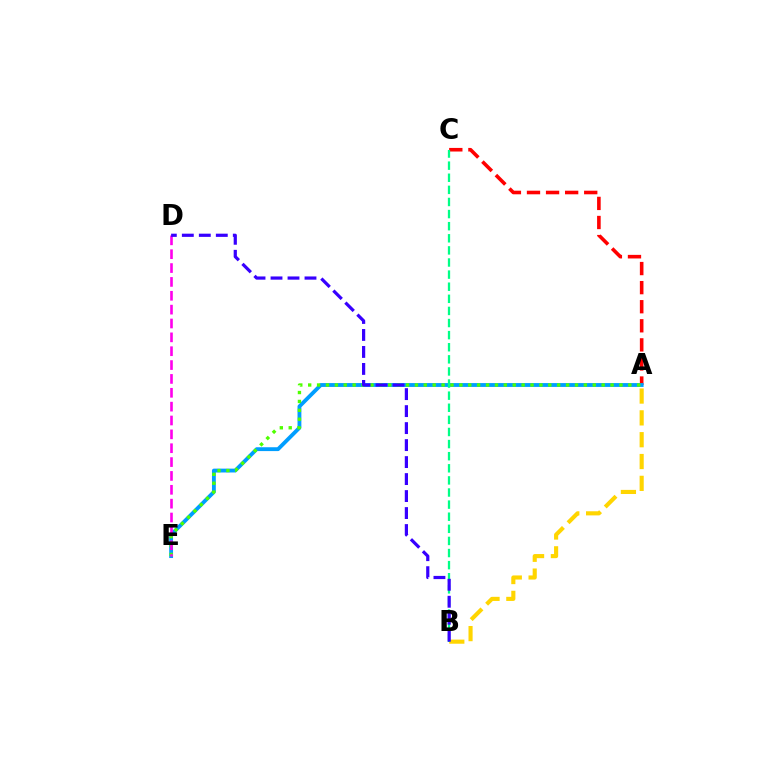{('A', 'B'): [{'color': '#ffd500', 'line_style': 'dashed', 'thickness': 2.97}], ('A', 'C'): [{'color': '#ff0000', 'line_style': 'dashed', 'thickness': 2.59}], ('A', 'E'): [{'color': '#009eff', 'line_style': 'solid', 'thickness': 2.77}, {'color': '#4fff00', 'line_style': 'dotted', 'thickness': 2.42}], ('B', 'C'): [{'color': '#00ff86', 'line_style': 'dashed', 'thickness': 1.64}], ('D', 'E'): [{'color': '#ff00ed', 'line_style': 'dashed', 'thickness': 1.88}], ('B', 'D'): [{'color': '#3700ff', 'line_style': 'dashed', 'thickness': 2.31}]}